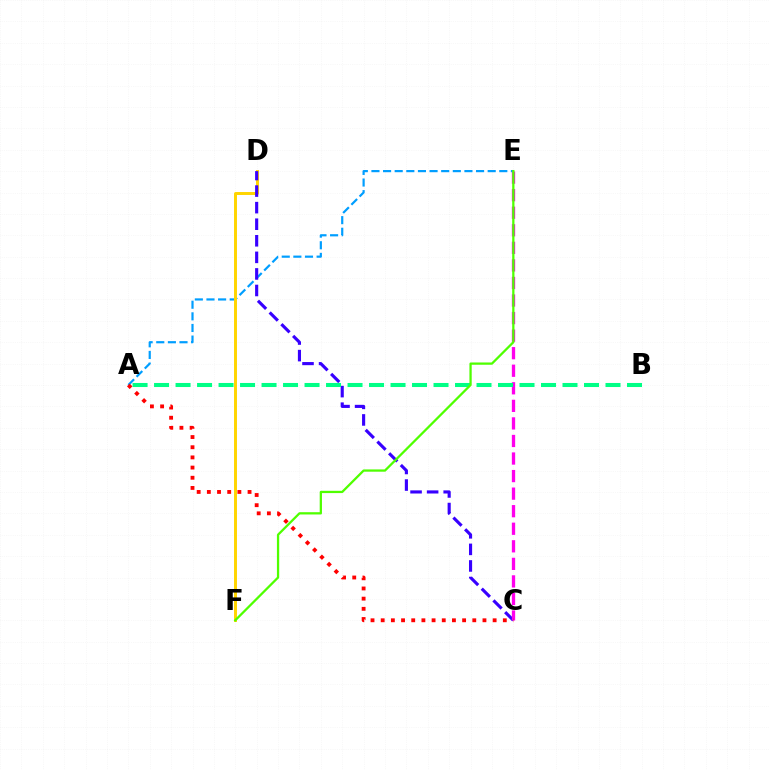{('A', 'E'): [{'color': '#009eff', 'line_style': 'dashed', 'thickness': 1.58}], ('D', 'F'): [{'color': '#ffd500', 'line_style': 'solid', 'thickness': 2.13}], ('C', 'D'): [{'color': '#3700ff', 'line_style': 'dashed', 'thickness': 2.25}], ('C', 'E'): [{'color': '#ff00ed', 'line_style': 'dashed', 'thickness': 2.38}], ('A', 'B'): [{'color': '#00ff86', 'line_style': 'dashed', 'thickness': 2.92}], ('E', 'F'): [{'color': '#4fff00', 'line_style': 'solid', 'thickness': 1.64}], ('A', 'C'): [{'color': '#ff0000', 'line_style': 'dotted', 'thickness': 2.76}]}